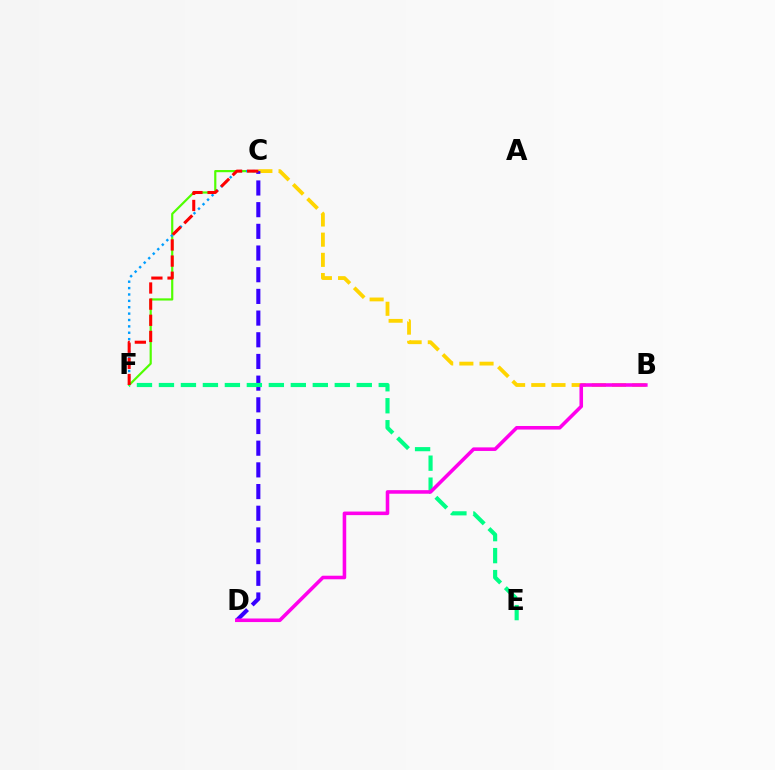{('C', 'F'): [{'color': '#4fff00', 'line_style': 'solid', 'thickness': 1.57}, {'color': '#009eff', 'line_style': 'dotted', 'thickness': 1.73}, {'color': '#ff0000', 'line_style': 'dashed', 'thickness': 2.19}], ('B', 'C'): [{'color': '#ffd500', 'line_style': 'dashed', 'thickness': 2.74}], ('C', 'D'): [{'color': '#3700ff', 'line_style': 'dashed', 'thickness': 2.95}], ('E', 'F'): [{'color': '#00ff86', 'line_style': 'dashed', 'thickness': 2.99}], ('B', 'D'): [{'color': '#ff00ed', 'line_style': 'solid', 'thickness': 2.57}]}